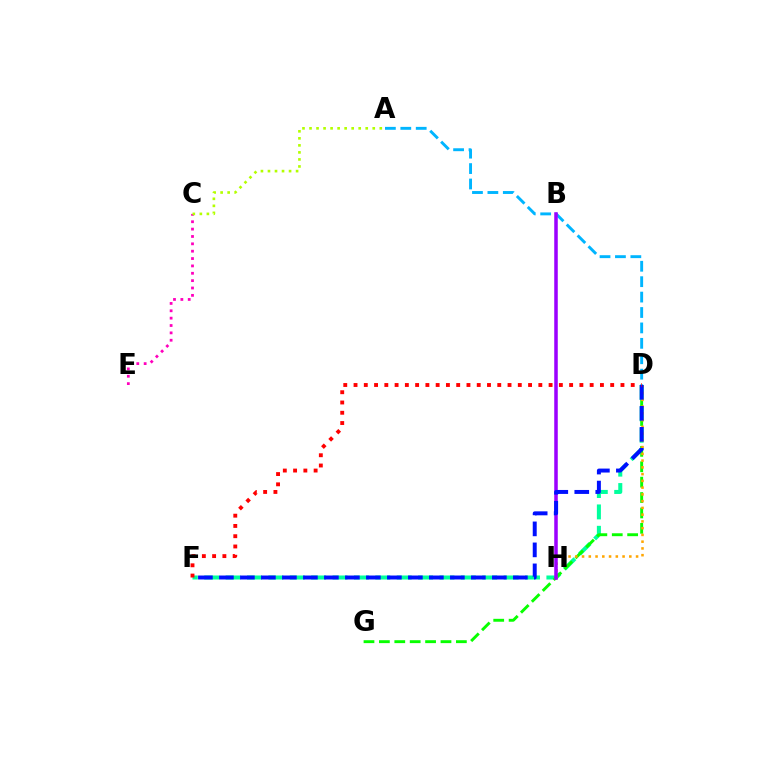{('D', 'F'): [{'color': '#00ff9d', 'line_style': 'dashed', 'thickness': 2.91}, {'color': '#0010ff', 'line_style': 'dashed', 'thickness': 2.85}, {'color': '#ff0000', 'line_style': 'dotted', 'thickness': 2.79}], ('D', 'G'): [{'color': '#08ff00', 'line_style': 'dashed', 'thickness': 2.09}], ('C', 'E'): [{'color': '#ff00bd', 'line_style': 'dotted', 'thickness': 2.0}], ('D', 'H'): [{'color': '#ffa500', 'line_style': 'dotted', 'thickness': 1.83}], ('A', 'D'): [{'color': '#00b5ff', 'line_style': 'dashed', 'thickness': 2.09}], ('B', 'H'): [{'color': '#9b00ff', 'line_style': 'solid', 'thickness': 2.53}], ('A', 'C'): [{'color': '#b3ff00', 'line_style': 'dotted', 'thickness': 1.91}]}